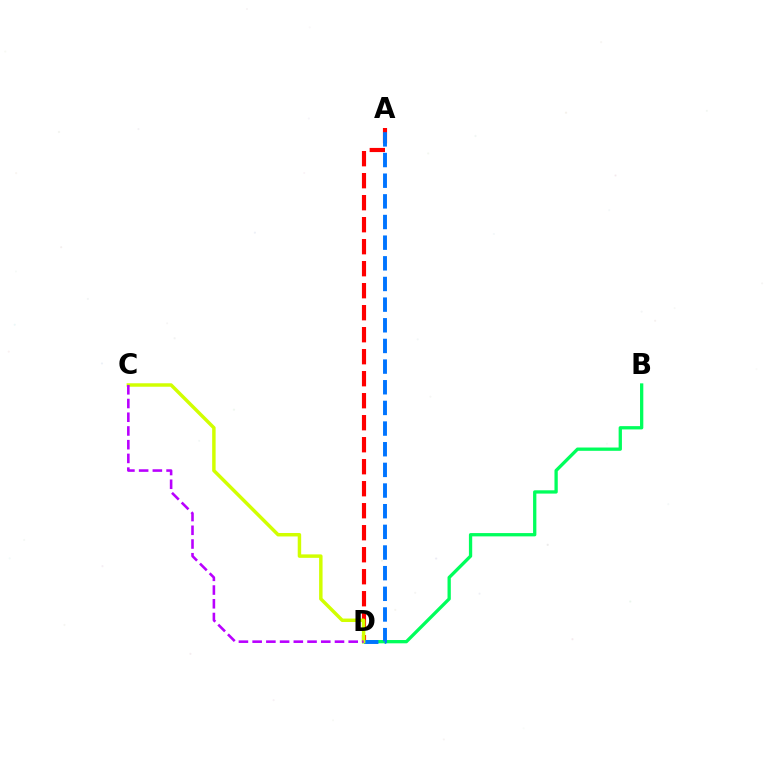{('B', 'D'): [{'color': '#00ff5c', 'line_style': 'solid', 'thickness': 2.37}], ('A', 'D'): [{'color': '#ff0000', 'line_style': 'dashed', 'thickness': 2.99}, {'color': '#0074ff', 'line_style': 'dashed', 'thickness': 2.81}], ('C', 'D'): [{'color': '#d1ff00', 'line_style': 'solid', 'thickness': 2.49}, {'color': '#b900ff', 'line_style': 'dashed', 'thickness': 1.86}]}